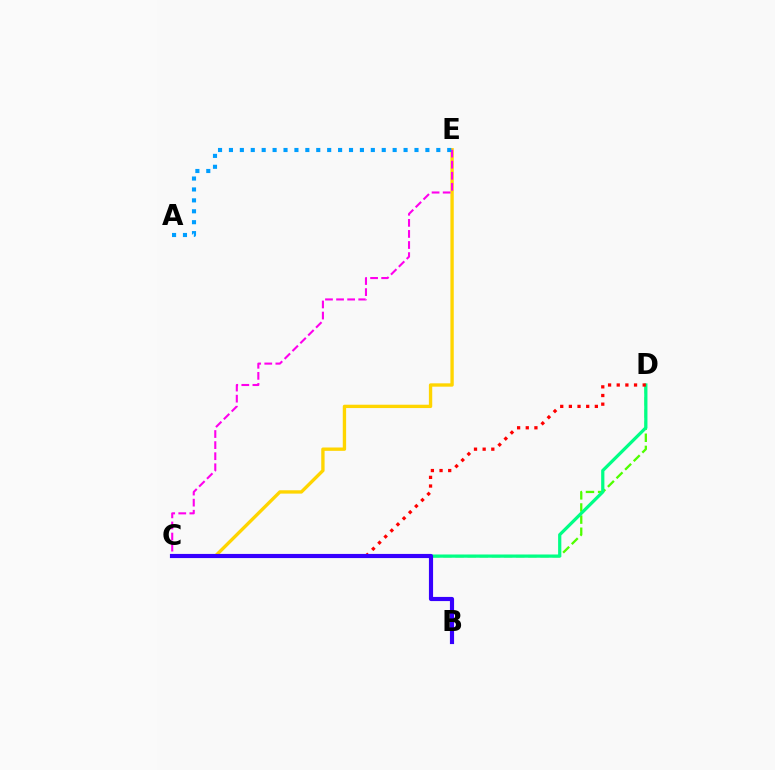{('C', 'D'): [{'color': '#4fff00', 'line_style': 'dashed', 'thickness': 1.65}, {'color': '#00ff86', 'line_style': 'solid', 'thickness': 2.32}, {'color': '#ff0000', 'line_style': 'dotted', 'thickness': 2.35}], ('C', 'E'): [{'color': '#ffd500', 'line_style': 'solid', 'thickness': 2.41}, {'color': '#ff00ed', 'line_style': 'dashed', 'thickness': 1.51}], ('B', 'C'): [{'color': '#3700ff', 'line_style': 'solid', 'thickness': 2.99}], ('A', 'E'): [{'color': '#009eff', 'line_style': 'dotted', 'thickness': 2.97}]}